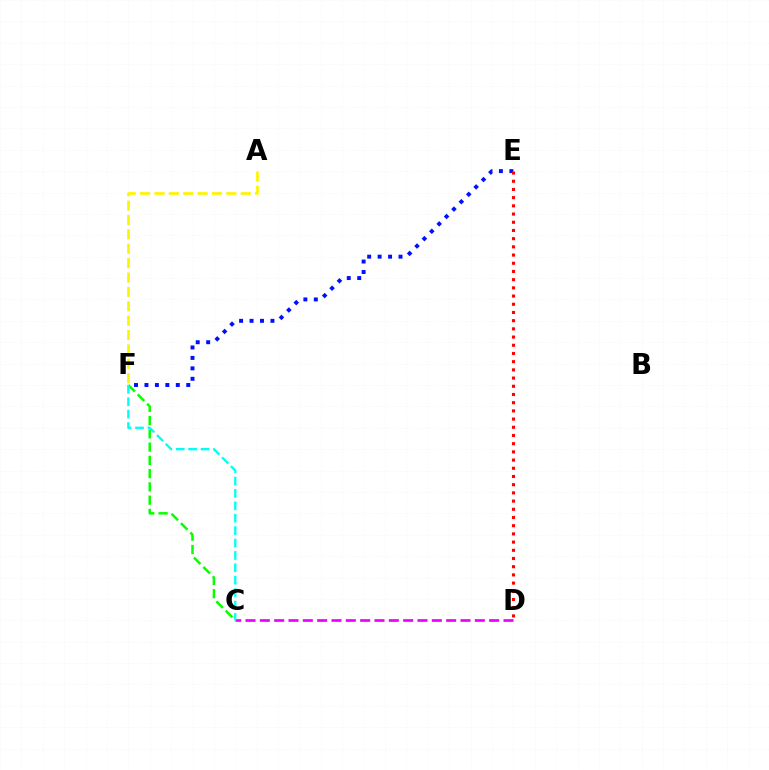{('A', 'F'): [{'color': '#fcf500', 'line_style': 'dashed', 'thickness': 1.95}], ('C', 'F'): [{'color': '#08ff00', 'line_style': 'dashed', 'thickness': 1.8}, {'color': '#00fff6', 'line_style': 'dashed', 'thickness': 1.68}], ('E', 'F'): [{'color': '#0010ff', 'line_style': 'dotted', 'thickness': 2.84}], ('C', 'D'): [{'color': '#ee00ff', 'line_style': 'dashed', 'thickness': 1.95}], ('D', 'E'): [{'color': '#ff0000', 'line_style': 'dotted', 'thickness': 2.23}]}